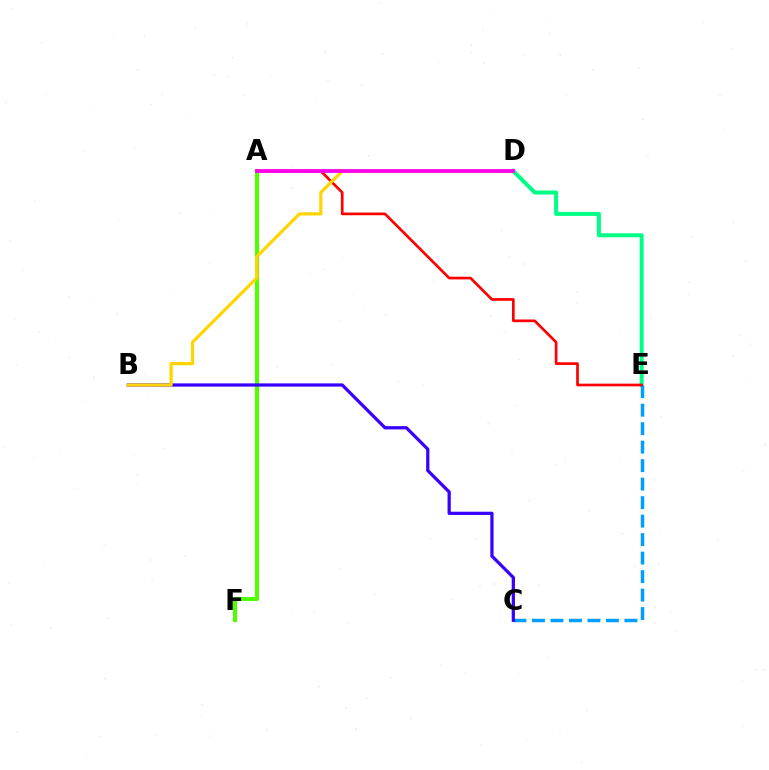{('D', 'E'): [{'color': '#00ff86', 'line_style': 'solid', 'thickness': 2.89}], ('C', 'E'): [{'color': '#009eff', 'line_style': 'dashed', 'thickness': 2.51}], ('A', 'F'): [{'color': '#4fff00', 'line_style': 'solid', 'thickness': 2.92}], ('B', 'C'): [{'color': '#3700ff', 'line_style': 'solid', 'thickness': 2.33}], ('A', 'E'): [{'color': '#ff0000', 'line_style': 'solid', 'thickness': 1.93}], ('B', 'D'): [{'color': '#ffd500', 'line_style': 'solid', 'thickness': 2.31}], ('A', 'D'): [{'color': '#ff00ed', 'line_style': 'solid', 'thickness': 2.73}]}